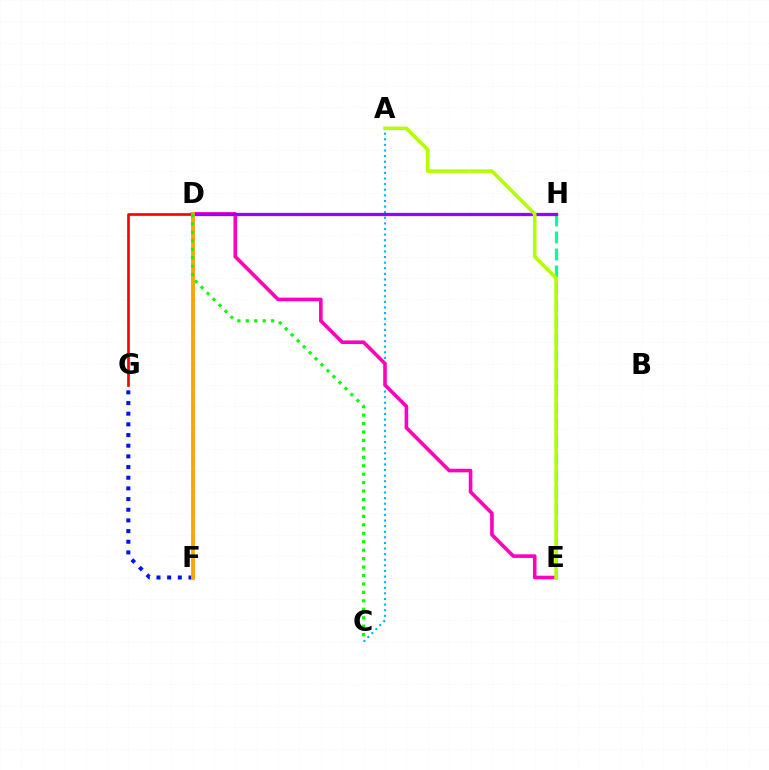{('E', 'H'): [{'color': '#00ff9d', 'line_style': 'dashed', 'thickness': 2.31}], ('A', 'C'): [{'color': '#00b5ff', 'line_style': 'dotted', 'thickness': 1.52}], ('F', 'G'): [{'color': '#0010ff', 'line_style': 'dotted', 'thickness': 2.9}], ('D', 'G'): [{'color': '#ff0000', 'line_style': 'solid', 'thickness': 1.94}], ('D', 'E'): [{'color': '#ff00bd', 'line_style': 'solid', 'thickness': 2.6}], ('D', 'H'): [{'color': '#9b00ff', 'line_style': 'solid', 'thickness': 2.35}], ('A', 'E'): [{'color': '#b3ff00', 'line_style': 'solid', 'thickness': 2.57}], ('D', 'F'): [{'color': '#ffa500', 'line_style': 'solid', 'thickness': 2.77}], ('C', 'D'): [{'color': '#08ff00', 'line_style': 'dotted', 'thickness': 2.29}]}